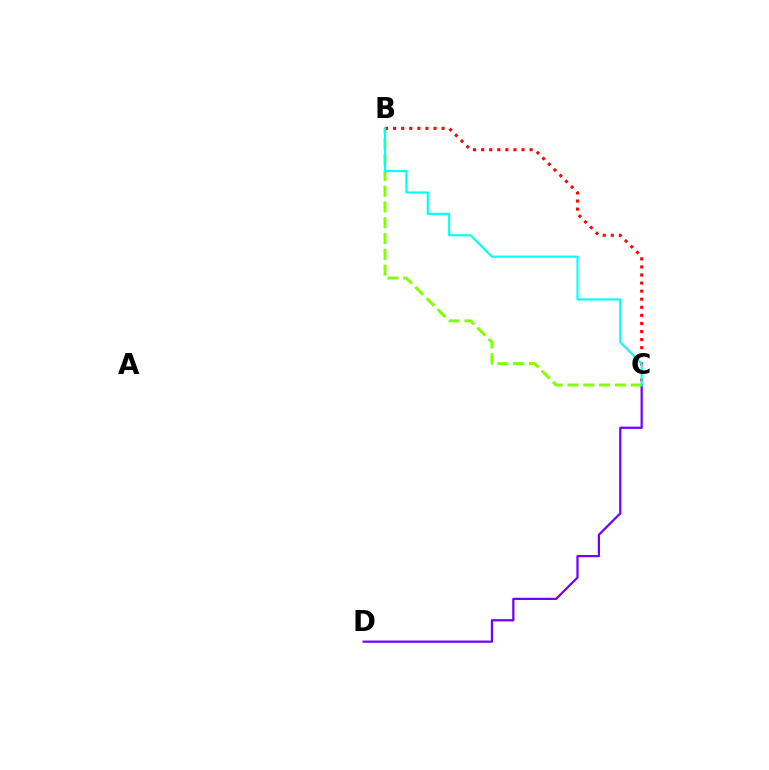{('C', 'D'): [{'color': '#7200ff', 'line_style': 'solid', 'thickness': 1.61}], ('B', 'C'): [{'color': '#84ff00', 'line_style': 'dashed', 'thickness': 2.15}, {'color': '#ff0000', 'line_style': 'dotted', 'thickness': 2.19}, {'color': '#00fff6', 'line_style': 'solid', 'thickness': 1.54}]}